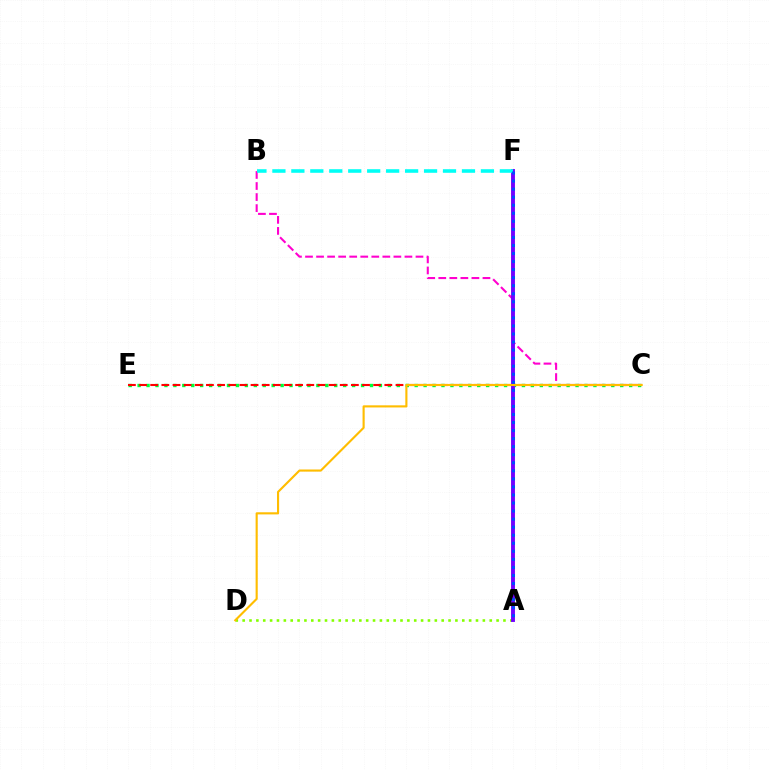{('C', 'E'): [{'color': '#00ff39', 'line_style': 'dotted', 'thickness': 2.43}, {'color': '#ff0000', 'line_style': 'dashed', 'thickness': 1.51}], ('B', 'C'): [{'color': '#ff00cf', 'line_style': 'dashed', 'thickness': 1.5}], ('A', 'D'): [{'color': '#84ff00', 'line_style': 'dotted', 'thickness': 1.86}], ('A', 'F'): [{'color': '#7200ff', 'line_style': 'solid', 'thickness': 2.8}, {'color': '#004bff', 'line_style': 'dotted', 'thickness': 2.19}], ('C', 'D'): [{'color': '#ffbd00', 'line_style': 'solid', 'thickness': 1.53}], ('B', 'F'): [{'color': '#00fff6', 'line_style': 'dashed', 'thickness': 2.58}]}